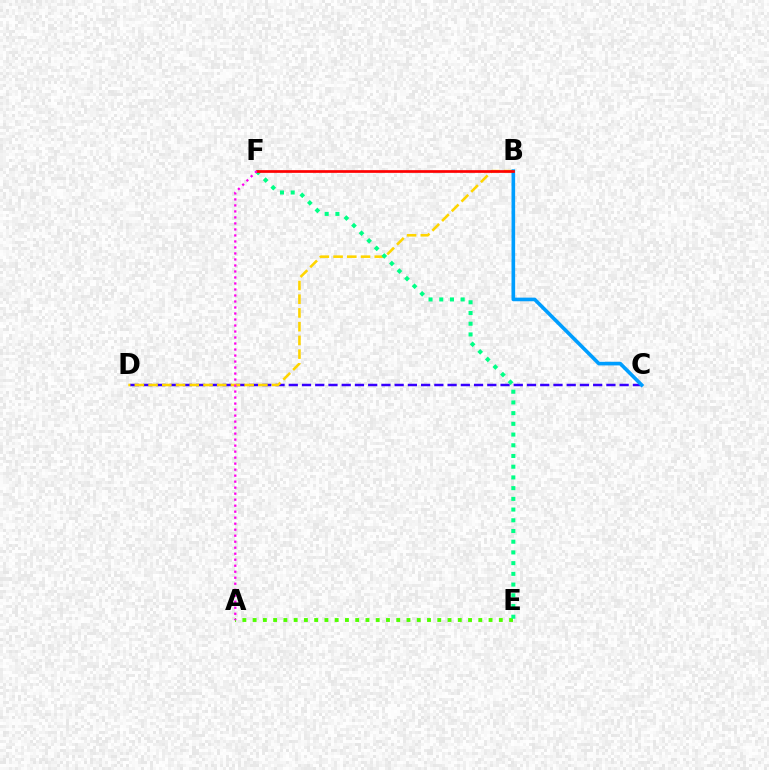{('C', 'D'): [{'color': '#3700ff', 'line_style': 'dashed', 'thickness': 1.8}], ('A', 'E'): [{'color': '#4fff00', 'line_style': 'dotted', 'thickness': 2.79}], ('B', 'D'): [{'color': '#ffd500', 'line_style': 'dashed', 'thickness': 1.86}], ('E', 'F'): [{'color': '#00ff86', 'line_style': 'dotted', 'thickness': 2.91}], ('B', 'C'): [{'color': '#009eff', 'line_style': 'solid', 'thickness': 2.61}], ('B', 'F'): [{'color': '#ff0000', 'line_style': 'solid', 'thickness': 1.95}], ('A', 'F'): [{'color': '#ff00ed', 'line_style': 'dotted', 'thickness': 1.63}]}